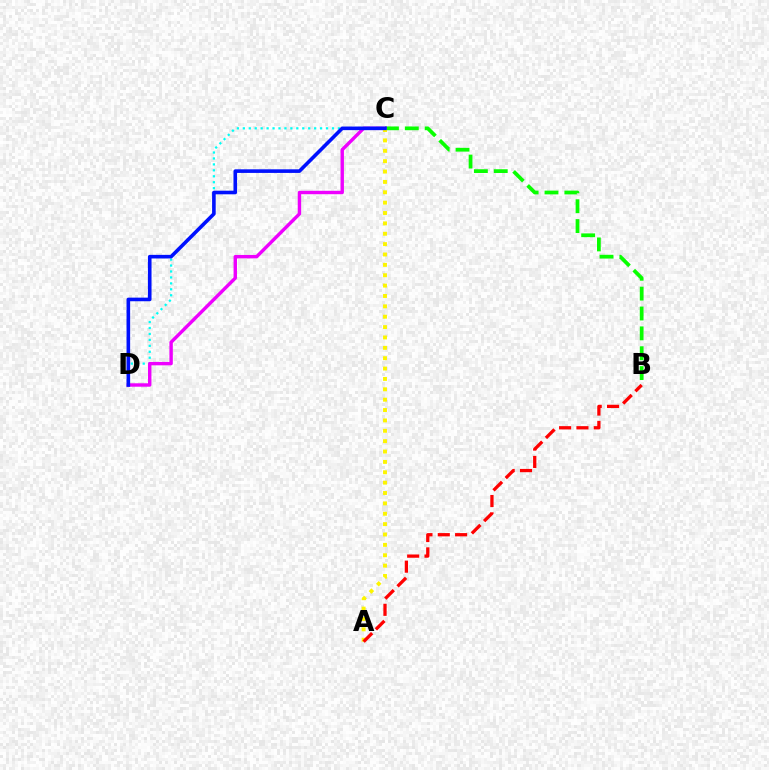{('B', 'C'): [{'color': '#08ff00', 'line_style': 'dashed', 'thickness': 2.7}], ('C', 'D'): [{'color': '#00fff6', 'line_style': 'dotted', 'thickness': 1.61}, {'color': '#ee00ff', 'line_style': 'solid', 'thickness': 2.46}, {'color': '#0010ff', 'line_style': 'solid', 'thickness': 2.6}], ('A', 'C'): [{'color': '#fcf500', 'line_style': 'dotted', 'thickness': 2.82}], ('A', 'B'): [{'color': '#ff0000', 'line_style': 'dashed', 'thickness': 2.35}]}